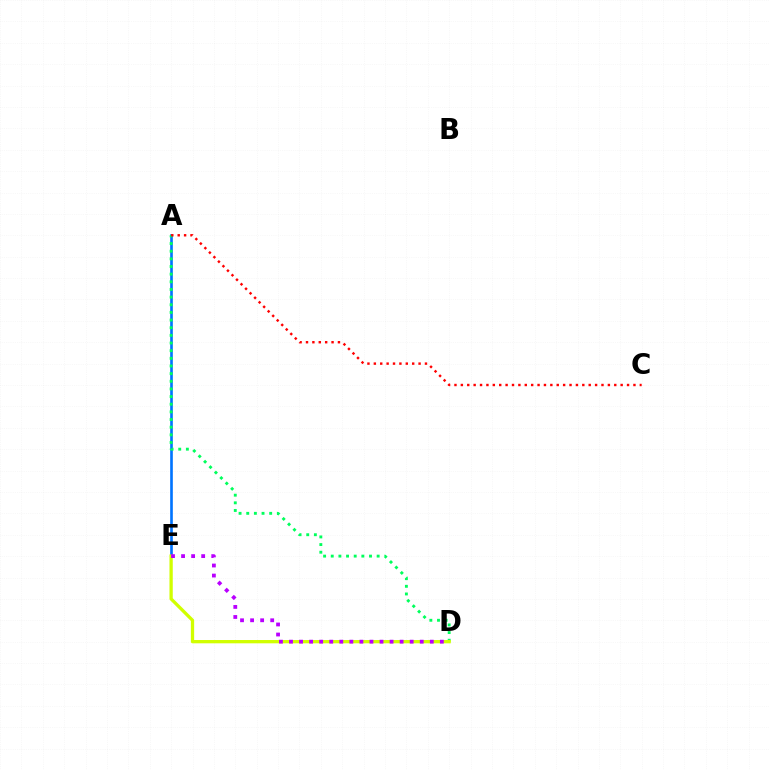{('A', 'E'): [{'color': '#0074ff', 'line_style': 'solid', 'thickness': 1.9}], ('A', 'D'): [{'color': '#00ff5c', 'line_style': 'dotted', 'thickness': 2.08}], ('D', 'E'): [{'color': '#d1ff00', 'line_style': 'solid', 'thickness': 2.37}, {'color': '#b900ff', 'line_style': 'dotted', 'thickness': 2.73}], ('A', 'C'): [{'color': '#ff0000', 'line_style': 'dotted', 'thickness': 1.74}]}